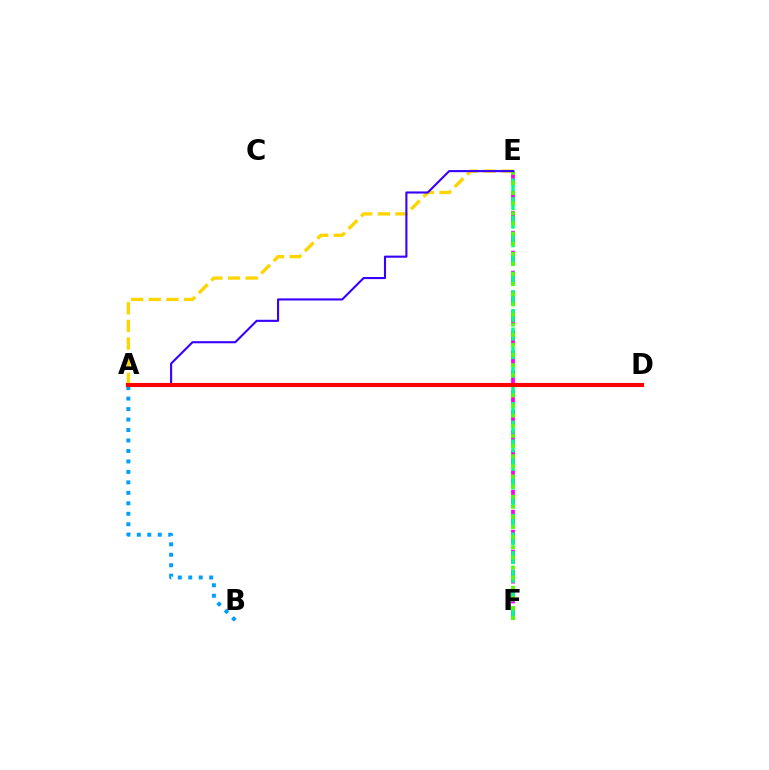{('A', 'B'): [{'color': '#009eff', 'line_style': 'dotted', 'thickness': 2.84}], ('E', 'F'): [{'color': '#ff00ed', 'line_style': 'dashed', 'thickness': 2.71}, {'color': '#00ff86', 'line_style': 'dashed', 'thickness': 2.53}, {'color': '#4fff00', 'line_style': 'dotted', 'thickness': 2.75}], ('A', 'E'): [{'color': '#ffd500', 'line_style': 'dashed', 'thickness': 2.4}, {'color': '#3700ff', 'line_style': 'solid', 'thickness': 1.52}], ('A', 'D'): [{'color': '#ff0000', 'line_style': 'solid', 'thickness': 2.96}]}